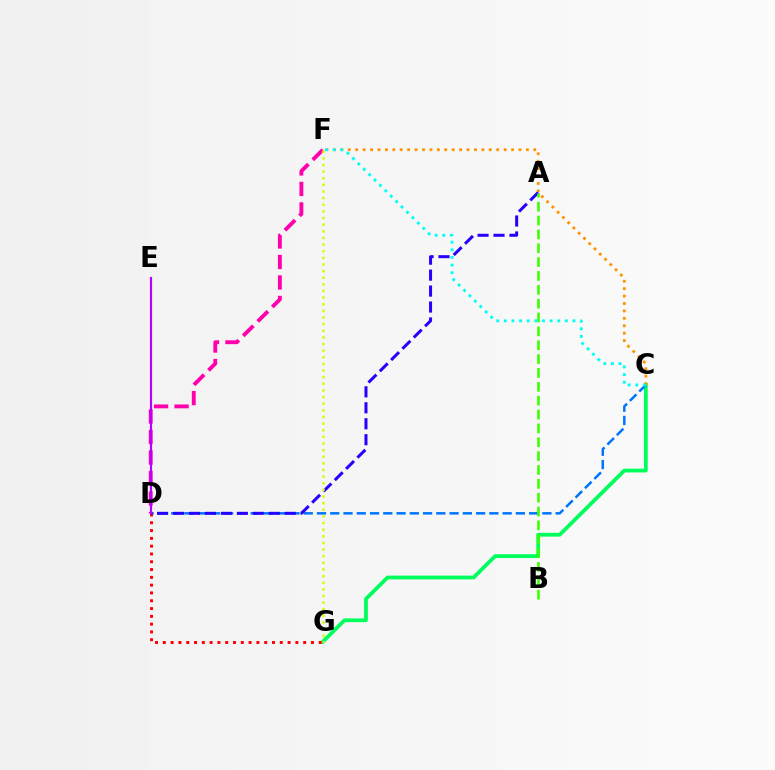{('C', 'G'): [{'color': '#00ff5c', 'line_style': 'solid', 'thickness': 2.72}], ('C', 'F'): [{'color': '#ff9400', 'line_style': 'dotted', 'thickness': 2.02}, {'color': '#00fff6', 'line_style': 'dotted', 'thickness': 2.07}], ('C', 'D'): [{'color': '#0074ff', 'line_style': 'dashed', 'thickness': 1.8}], ('D', 'F'): [{'color': '#ff00ac', 'line_style': 'dashed', 'thickness': 2.78}], ('D', 'G'): [{'color': '#ff0000', 'line_style': 'dotted', 'thickness': 2.12}], ('A', 'D'): [{'color': '#2500ff', 'line_style': 'dashed', 'thickness': 2.17}], ('A', 'B'): [{'color': '#3dff00', 'line_style': 'dashed', 'thickness': 1.88}], ('D', 'E'): [{'color': '#b900ff', 'line_style': 'solid', 'thickness': 1.57}], ('F', 'G'): [{'color': '#d1ff00', 'line_style': 'dotted', 'thickness': 1.8}]}